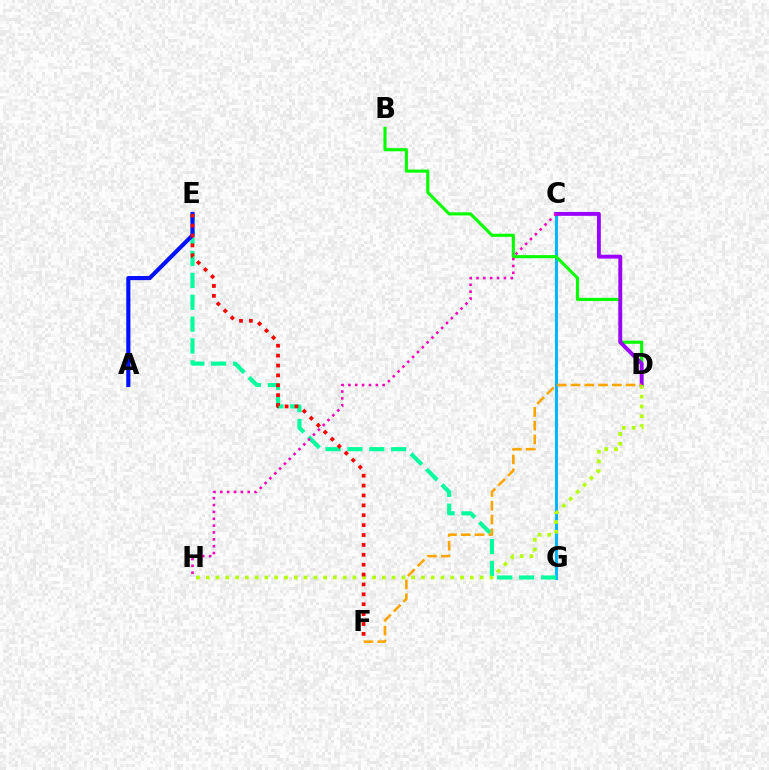{('C', 'G'): [{'color': '#00b5ff', 'line_style': 'solid', 'thickness': 2.22}], ('B', 'D'): [{'color': '#08ff00', 'line_style': 'solid', 'thickness': 2.25}], ('E', 'G'): [{'color': '#00ff9d', 'line_style': 'dashed', 'thickness': 2.97}], ('C', 'D'): [{'color': '#9b00ff', 'line_style': 'solid', 'thickness': 2.79}], ('D', 'F'): [{'color': '#ffa500', 'line_style': 'dashed', 'thickness': 1.87}], ('A', 'E'): [{'color': '#0010ff', 'line_style': 'solid', 'thickness': 2.97}], ('D', 'H'): [{'color': '#b3ff00', 'line_style': 'dotted', 'thickness': 2.66}], ('E', 'F'): [{'color': '#ff0000', 'line_style': 'dotted', 'thickness': 2.69}], ('C', 'H'): [{'color': '#ff00bd', 'line_style': 'dotted', 'thickness': 1.86}]}